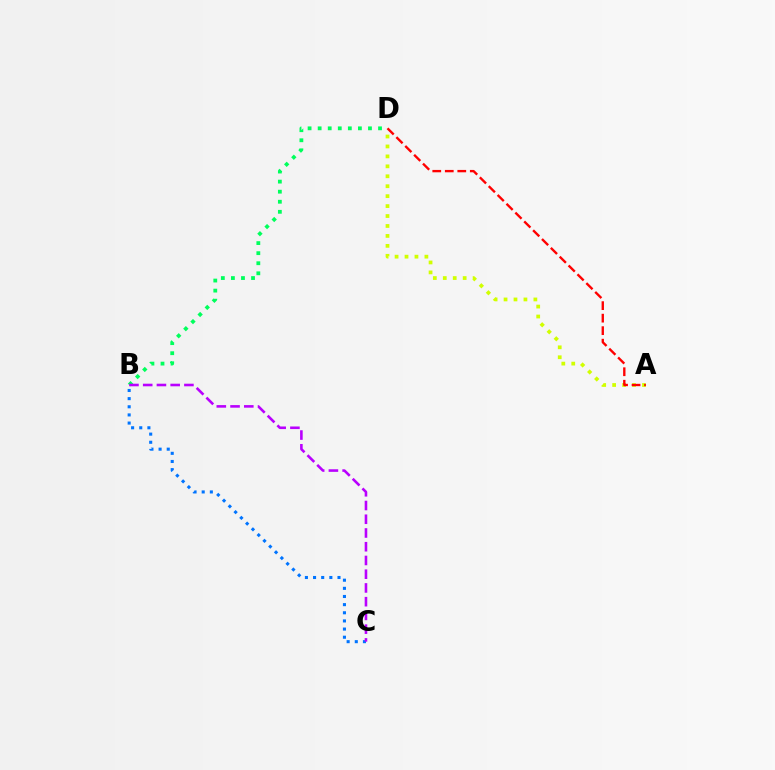{('B', 'D'): [{'color': '#00ff5c', 'line_style': 'dotted', 'thickness': 2.73}], ('B', 'C'): [{'color': '#0074ff', 'line_style': 'dotted', 'thickness': 2.21}, {'color': '#b900ff', 'line_style': 'dashed', 'thickness': 1.87}], ('A', 'D'): [{'color': '#d1ff00', 'line_style': 'dotted', 'thickness': 2.7}, {'color': '#ff0000', 'line_style': 'dashed', 'thickness': 1.7}]}